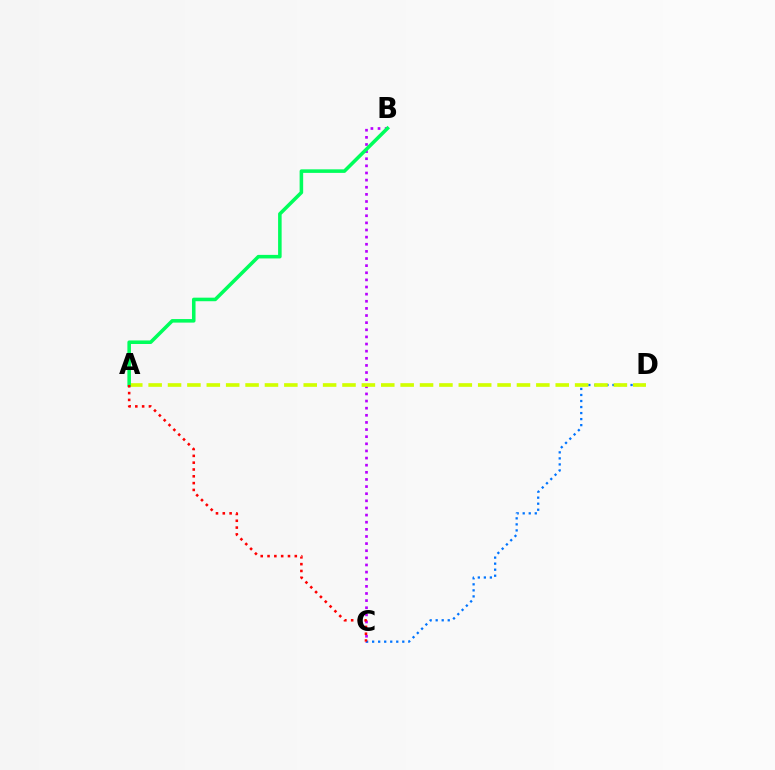{('B', 'C'): [{'color': '#b900ff', 'line_style': 'dotted', 'thickness': 1.94}], ('C', 'D'): [{'color': '#0074ff', 'line_style': 'dotted', 'thickness': 1.64}], ('A', 'D'): [{'color': '#d1ff00', 'line_style': 'dashed', 'thickness': 2.63}], ('A', 'B'): [{'color': '#00ff5c', 'line_style': 'solid', 'thickness': 2.56}], ('A', 'C'): [{'color': '#ff0000', 'line_style': 'dotted', 'thickness': 1.85}]}